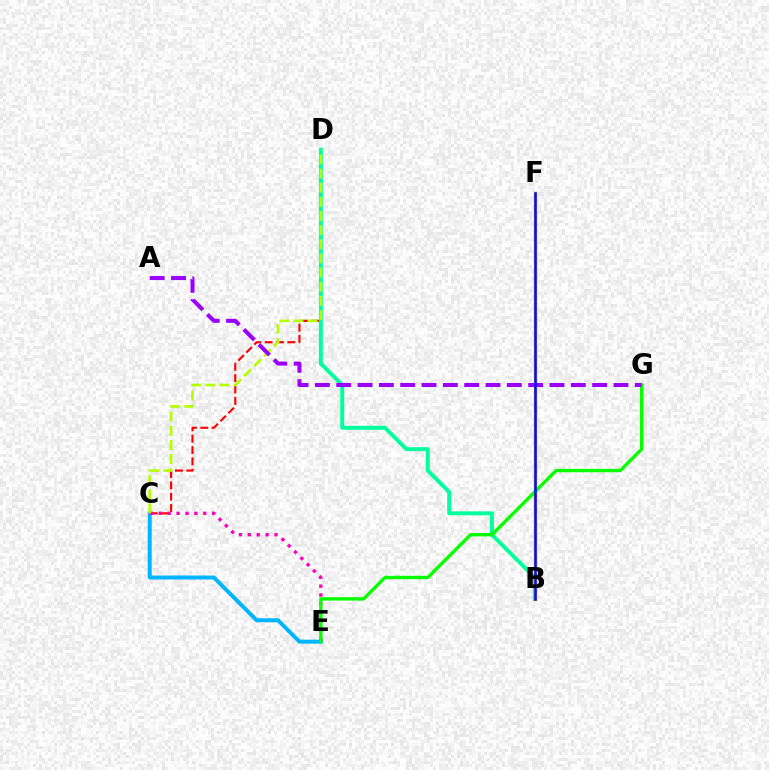{('C', 'D'): [{'color': '#ff0000', 'line_style': 'dashed', 'thickness': 1.54}, {'color': '#b3ff00', 'line_style': 'dashed', 'thickness': 1.92}], ('C', 'E'): [{'color': '#00b5ff', 'line_style': 'solid', 'thickness': 2.86}, {'color': '#ff00bd', 'line_style': 'dotted', 'thickness': 2.42}], ('B', 'D'): [{'color': '#00ff9d', 'line_style': 'solid', 'thickness': 2.83}], ('B', 'F'): [{'color': '#ffa500', 'line_style': 'solid', 'thickness': 2.45}, {'color': '#0010ff', 'line_style': 'solid', 'thickness': 1.85}], ('E', 'G'): [{'color': '#08ff00', 'line_style': 'solid', 'thickness': 2.42}], ('A', 'G'): [{'color': '#9b00ff', 'line_style': 'dashed', 'thickness': 2.9}]}